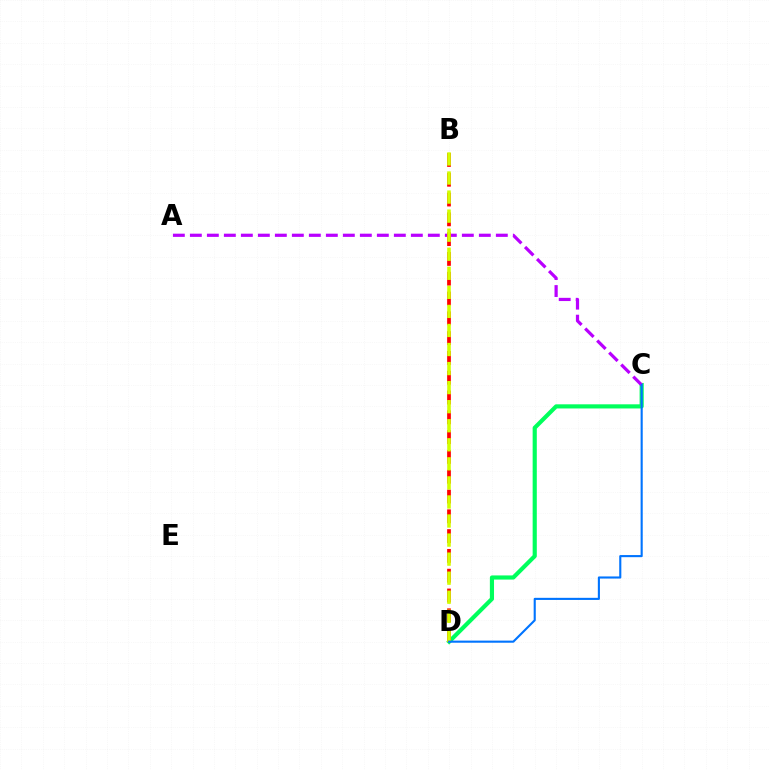{('C', 'D'): [{'color': '#00ff5c', 'line_style': 'solid', 'thickness': 2.99}, {'color': '#0074ff', 'line_style': 'solid', 'thickness': 1.52}], ('A', 'C'): [{'color': '#b900ff', 'line_style': 'dashed', 'thickness': 2.31}], ('B', 'D'): [{'color': '#ff0000', 'line_style': 'dashed', 'thickness': 2.69}, {'color': '#d1ff00', 'line_style': 'dashed', 'thickness': 2.59}]}